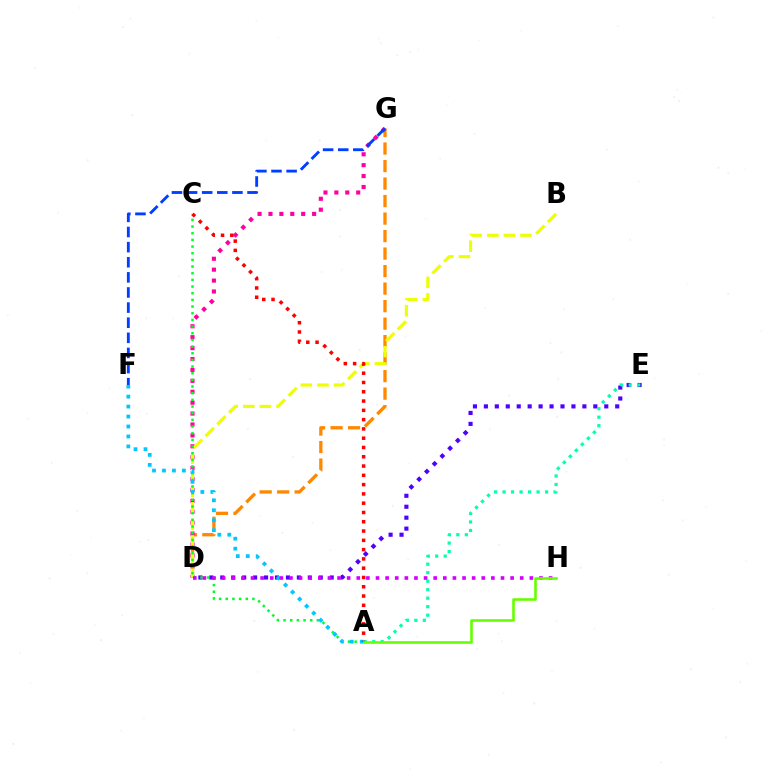{('D', 'G'): [{'color': '#ff8800', 'line_style': 'dashed', 'thickness': 2.38}, {'color': '#ff00a0', 'line_style': 'dotted', 'thickness': 2.96}], ('B', 'D'): [{'color': '#eeff00', 'line_style': 'dashed', 'thickness': 2.25}], ('D', 'E'): [{'color': '#4f00ff', 'line_style': 'dotted', 'thickness': 2.97}], ('A', 'C'): [{'color': '#00ff27', 'line_style': 'dotted', 'thickness': 1.81}, {'color': '#ff0000', 'line_style': 'dotted', 'thickness': 2.52}], ('A', 'E'): [{'color': '#00ffaf', 'line_style': 'dotted', 'thickness': 2.31}], ('A', 'F'): [{'color': '#00c7ff', 'line_style': 'dotted', 'thickness': 2.71}], ('D', 'H'): [{'color': '#d600ff', 'line_style': 'dotted', 'thickness': 2.61}], ('A', 'H'): [{'color': '#66ff00', 'line_style': 'solid', 'thickness': 1.87}], ('F', 'G'): [{'color': '#003fff', 'line_style': 'dashed', 'thickness': 2.05}]}